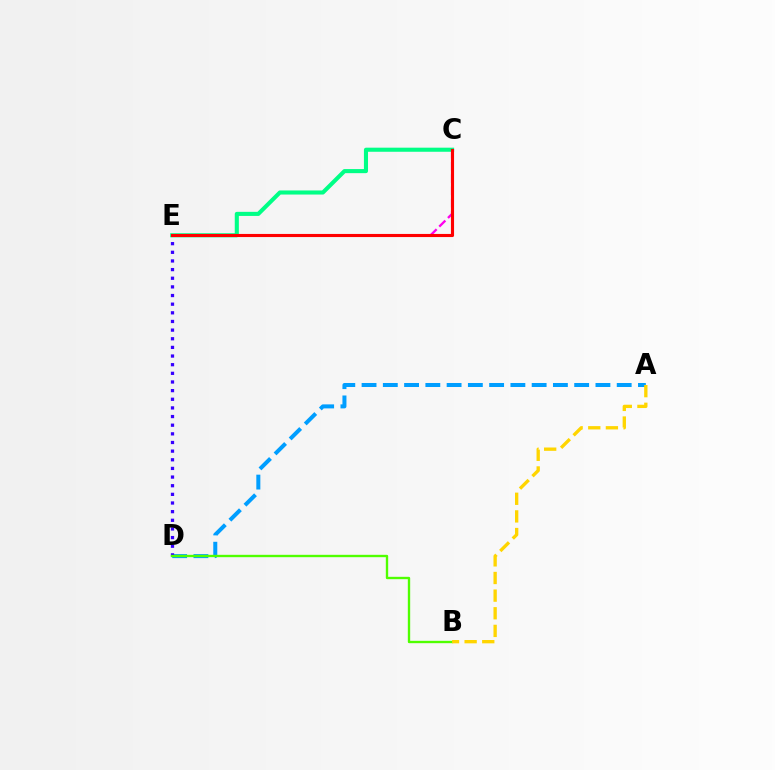{('C', 'E'): [{'color': '#ff00ed', 'line_style': 'dashed', 'thickness': 1.67}, {'color': '#00ff86', 'line_style': 'solid', 'thickness': 2.94}, {'color': '#ff0000', 'line_style': 'solid', 'thickness': 2.24}], ('A', 'D'): [{'color': '#009eff', 'line_style': 'dashed', 'thickness': 2.89}], ('D', 'E'): [{'color': '#3700ff', 'line_style': 'dotted', 'thickness': 2.35}], ('B', 'D'): [{'color': '#4fff00', 'line_style': 'solid', 'thickness': 1.7}], ('A', 'B'): [{'color': '#ffd500', 'line_style': 'dashed', 'thickness': 2.4}]}